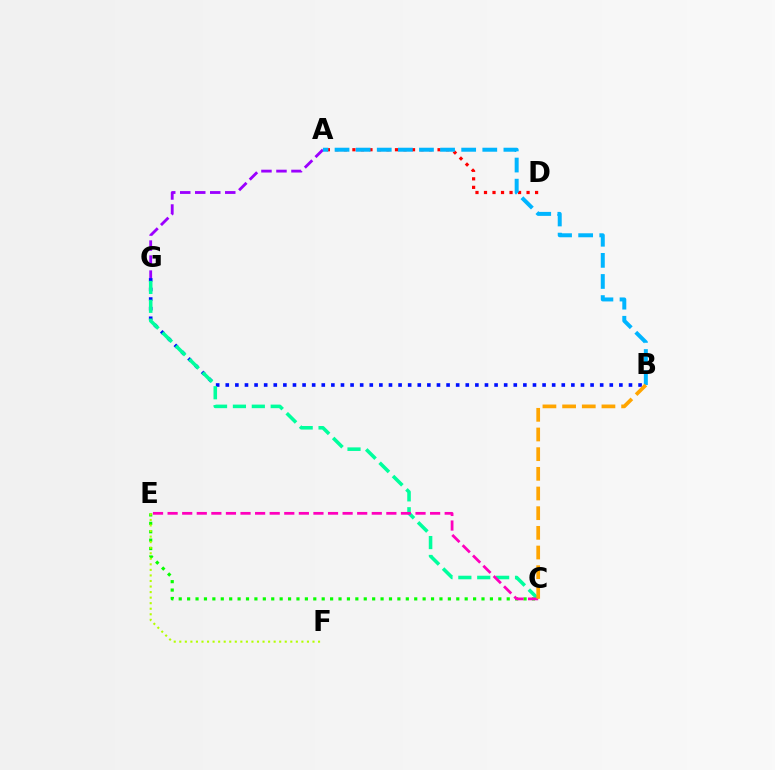{('B', 'G'): [{'color': '#0010ff', 'line_style': 'dotted', 'thickness': 2.61}], ('C', 'E'): [{'color': '#08ff00', 'line_style': 'dotted', 'thickness': 2.29}, {'color': '#ff00bd', 'line_style': 'dashed', 'thickness': 1.98}], ('C', 'G'): [{'color': '#00ff9d', 'line_style': 'dashed', 'thickness': 2.57}], ('A', 'G'): [{'color': '#9b00ff', 'line_style': 'dashed', 'thickness': 2.04}], ('E', 'F'): [{'color': '#b3ff00', 'line_style': 'dotted', 'thickness': 1.51}], ('A', 'D'): [{'color': '#ff0000', 'line_style': 'dotted', 'thickness': 2.31}], ('A', 'B'): [{'color': '#00b5ff', 'line_style': 'dashed', 'thickness': 2.87}], ('B', 'C'): [{'color': '#ffa500', 'line_style': 'dashed', 'thickness': 2.67}]}